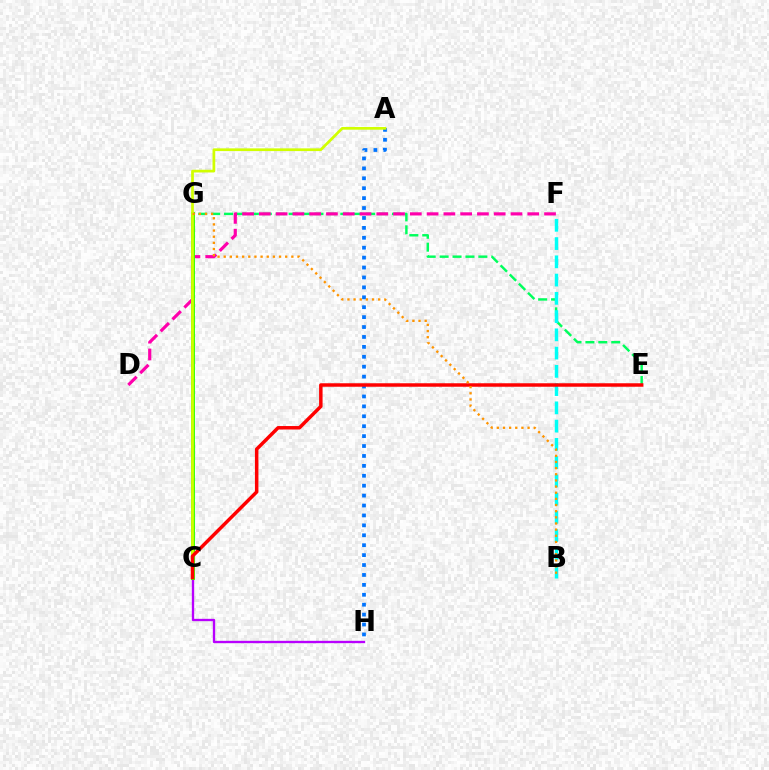{('E', 'G'): [{'color': '#00ff5c', 'line_style': 'dashed', 'thickness': 1.75}], ('A', 'H'): [{'color': '#0074ff', 'line_style': 'dotted', 'thickness': 2.69}], ('C', 'G'): [{'color': '#2500ff', 'line_style': 'dotted', 'thickness': 1.59}, {'color': '#3dff00', 'line_style': 'solid', 'thickness': 2.82}], ('B', 'F'): [{'color': '#00fff6', 'line_style': 'dashed', 'thickness': 2.48}], ('D', 'F'): [{'color': '#ff00ac', 'line_style': 'dashed', 'thickness': 2.28}], ('C', 'H'): [{'color': '#b900ff', 'line_style': 'solid', 'thickness': 1.68}], ('A', 'C'): [{'color': '#d1ff00', 'line_style': 'solid', 'thickness': 1.96}], ('C', 'E'): [{'color': '#ff0000', 'line_style': 'solid', 'thickness': 2.5}], ('B', 'G'): [{'color': '#ff9400', 'line_style': 'dotted', 'thickness': 1.67}]}